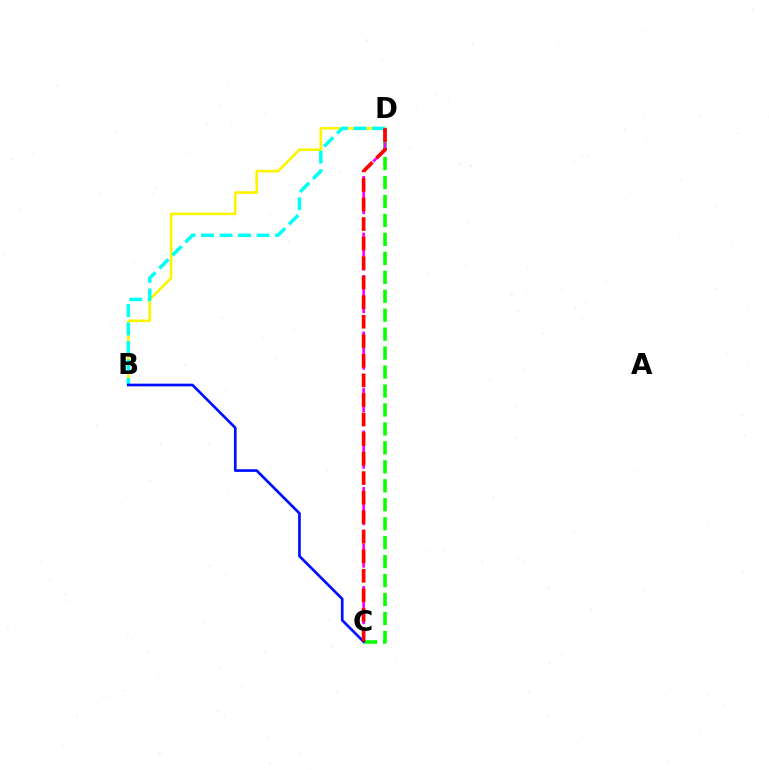{('C', 'D'): [{'color': '#08ff00', 'line_style': 'dashed', 'thickness': 2.57}, {'color': '#ee00ff', 'line_style': 'dashed', 'thickness': 1.92}, {'color': '#ff0000', 'line_style': 'dashed', 'thickness': 2.66}], ('B', 'D'): [{'color': '#fcf500', 'line_style': 'solid', 'thickness': 1.87}, {'color': '#00fff6', 'line_style': 'dashed', 'thickness': 2.51}], ('B', 'C'): [{'color': '#0010ff', 'line_style': 'solid', 'thickness': 1.93}]}